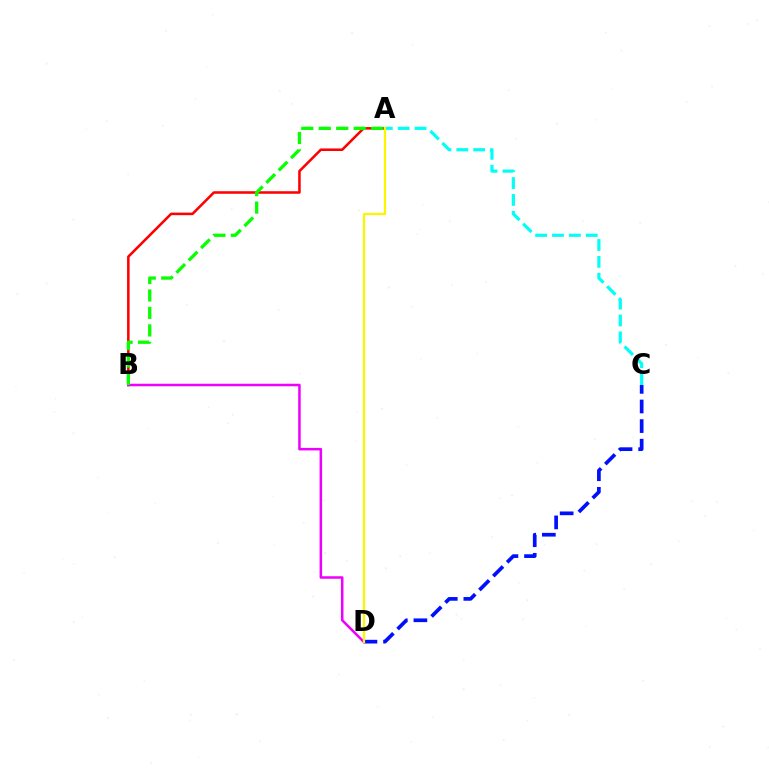{('C', 'D'): [{'color': '#0010ff', 'line_style': 'dashed', 'thickness': 2.66}], ('A', 'B'): [{'color': '#ff0000', 'line_style': 'solid', 'thickness': 1.83}, {'color': '#08ff00', 'line_style': 'dashed', 'thickness': 2.37}], ('A', 'C'): [{'color': '#00fff6', 'line_style': 'dashed', 'thickness': 2.29}], ('B', 'D'): [{'color': '#ee00ff', 'line_style': 'solid', 'thickness': 1.81}], ('A', 'D'): [{'color': '#fcf500', 'line_style': 'solid', 'thickness': 1.61}]}